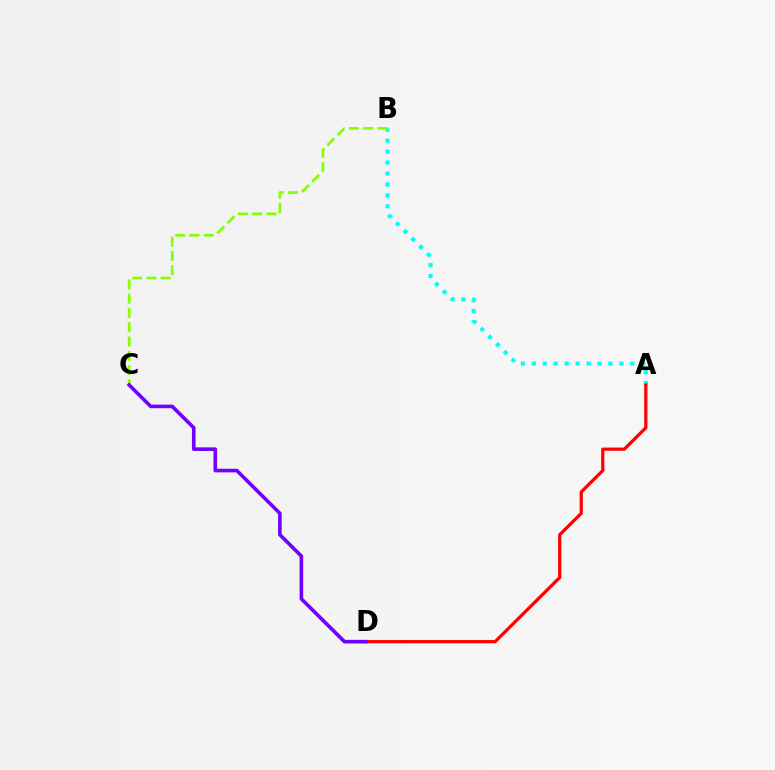{('A', 'B'): [{'color': '#00fff6', 'line_style': 'dotted', 'thickness': 2.97}], ('A', 'D'): [{'color': '#ff0000', 'line_style': 'solid', 'thickness': 2.32}], ('B', 'C'): [{'color': '#84ff00', 'line_style': 'dashed', 'thickness': 1.94}], ('C', 'D'): [{'color': '#7200ff', 'line_style': 'solid', 'thickness': 2.6}]}